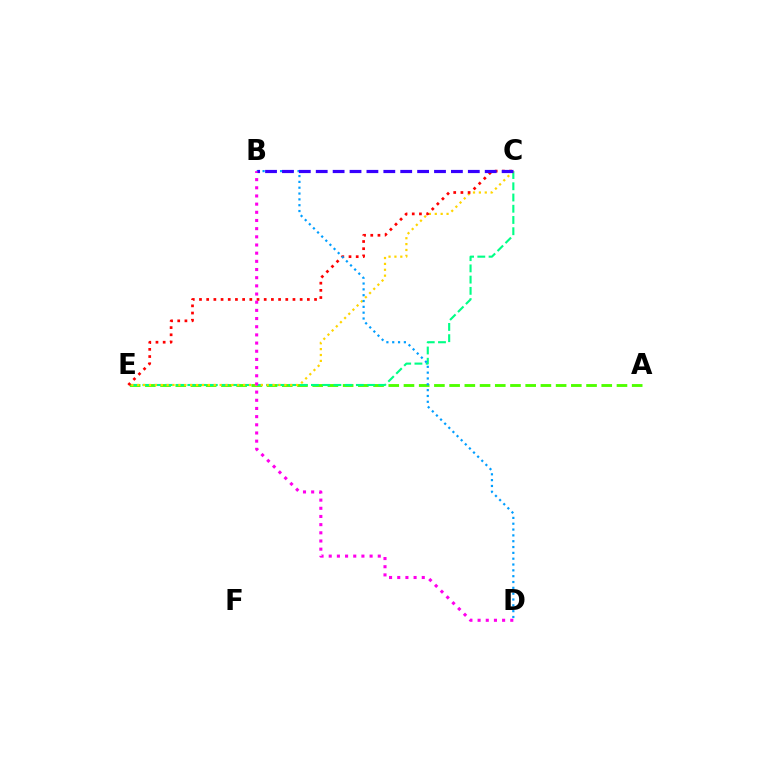{('A', 'E'): [{'color': '#4fff00', 'line_style': 'dashed', 'thickness': 2.07}], ('C', 'E'): [{'color': '#00ff86', 'line_style': 'dashed', 'thickness': 1.53}, {'color': '#ffd500', 'line_style': 'dotted', 'thickness': 1.6}, {'color': '#ff0000', 'line_style': 'dotted', 'thickness': 1.95}], ('B', 'D'): [{'color': '#009eff', 'line_style': 'dotted', 'thickness': 1.58}, {'color': '#ff00ed', 'line_style': 'dotted', 'thickness': 2.22}], ('B', 'C'): [{'color': '#3700ff', 'line_style': 'dashed', 'thickness': 2.3}]}